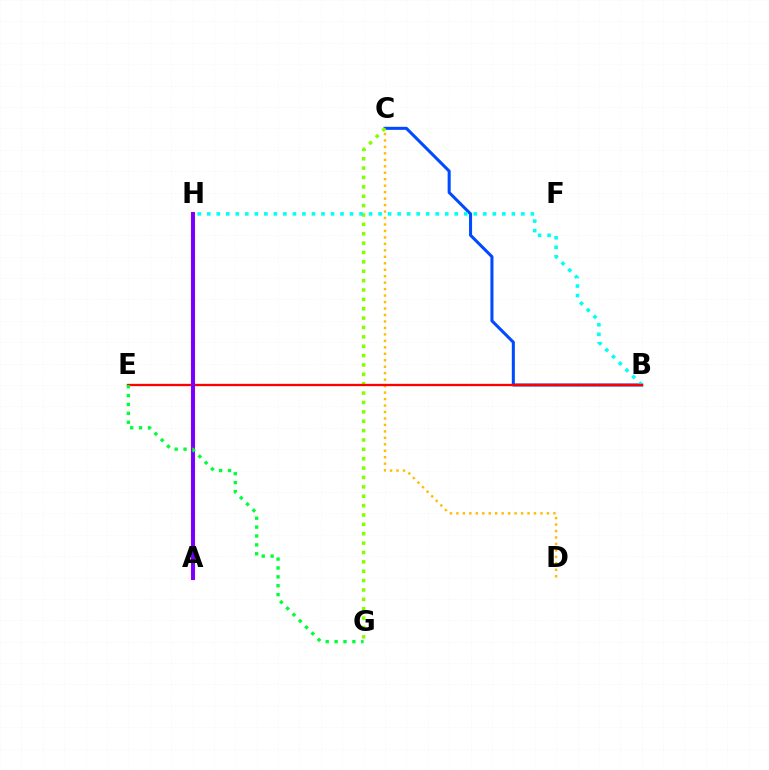{('B', 'C'): [{'color': '#004bff', 'line_style': 'solid', 'thickness': 2.2}], ('C', 'D'): [{'color': '#ffbd00', 'line_style': 'dotted', 'thickness': 1.76}], ('C', 'G'): [{'color': '#84ff00', 'line_style': 'dotted', 'thickness': 2.55}], ('B', 'H'): [{'color': '#00fff6', 'line_style': 'dotted', 'thickness': 2.59}], ('B', 'E'): [{'color': '#ff0000', 'line_style': 'solid', 'thickness': 1.67}], ('A', 'H'): [{'color': '#ff00cf', 'line_style': 'solid', 'thickness': 2.95}, {'color': '#7200ff', 'line_style': 'solid', 'thickness': 2.68}], ('E', 'G'): [{'color': '#00ff39', 'line_style': 'dotted', 'thickness': 2.42}]}